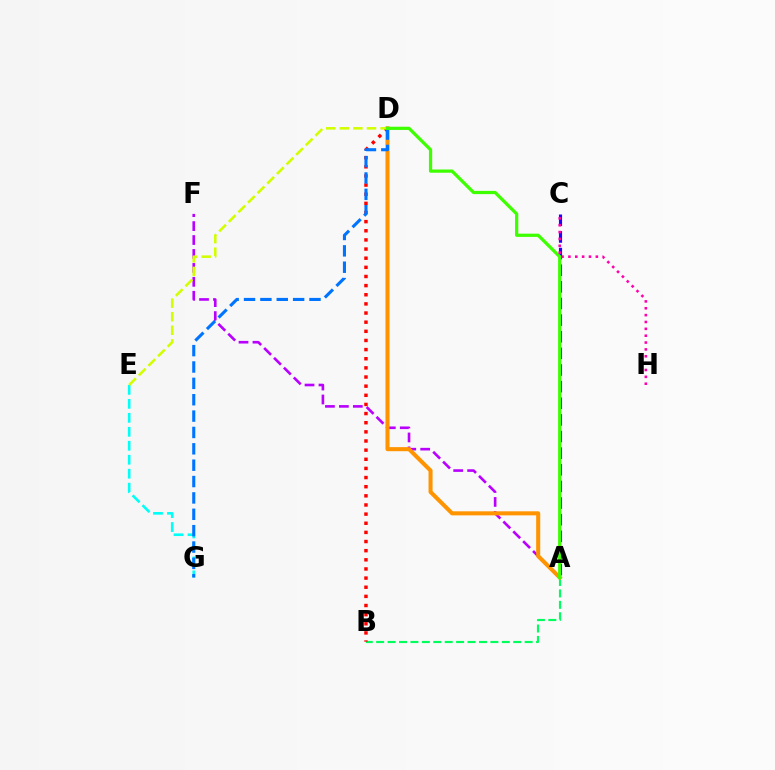{('E', 'G'): [{'color': '#00fff6', 'line_style': 'dashed', 'thickness': 1.9}], ('A', 'C'): [{'color': '#2500ff', 'line_style': 'dashed', 'thickness': 2.26}], ('A', 'B'): [{'color': '#00ff5c', 'line_style': 'dashed', 'thickness': 1.55}], ('A', 'F'): [{'color': '#b900ff', 'line_style': 'dashed', 'thickness': 1.89}], ('A', 'D'): [{'color': '#ff9400', 'line_style': 'solid', 'thickness': 2.92}, {'color': '#3dff00', 'line_style': 'solid', 'thickness': 2.32}], ('B', 'D'): [{'color': '#ff0000', 'line_style': 'dotted', 'thickness': 2.48}], ('D', 'E'): [{'color': '#d1ff00', 'line_style': 'dashed', 'thickness': 1.84}], ('D', 'G'): [{'color': '#0074ff', 'line_style': 'dashed', 'thickness': 2.22}], ('C', 'H'): [{'color': '#ff00ac', 'line_style': 'dotted', 'thickness': 1.86}]}